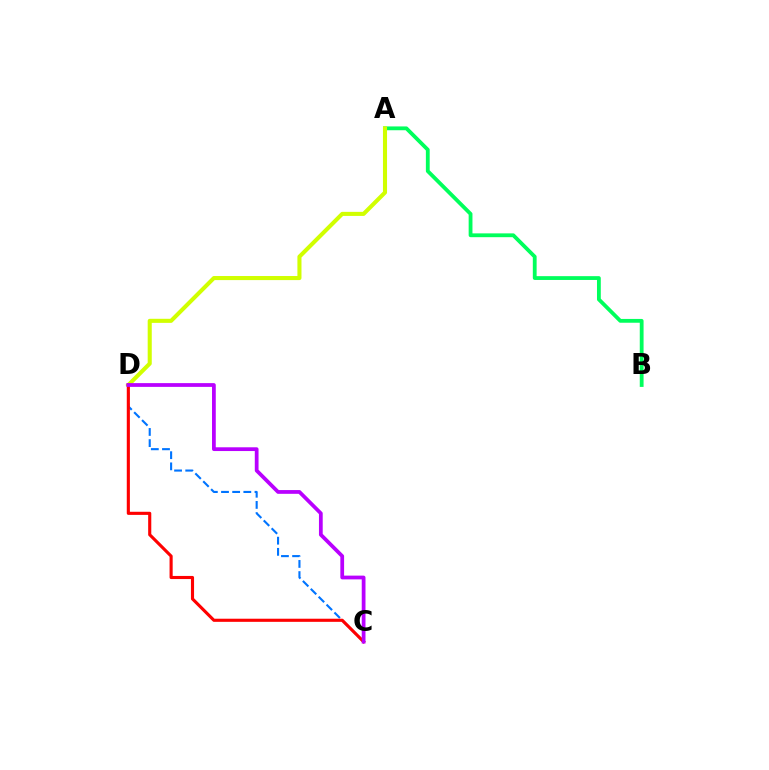{('A', 'B'): [{'color': '#00ff5c', 'line_style': 'solid', 'thickness': 2.74}], ('A', 'D'): [{'color': '#d1ff00', 'line_style': 'solid', 'thickness': 2.93}], ('C', 'D'): [{'color': '#0074ff', 'line_style': 'dashed', 'thickness': 1.52}, {'color': '#ff0000', 'line_style': 'solid', 'thickness': 2.24}, {'color': '#b900ff', 'line_style': 'solid', 'thickness': 2.7}]}